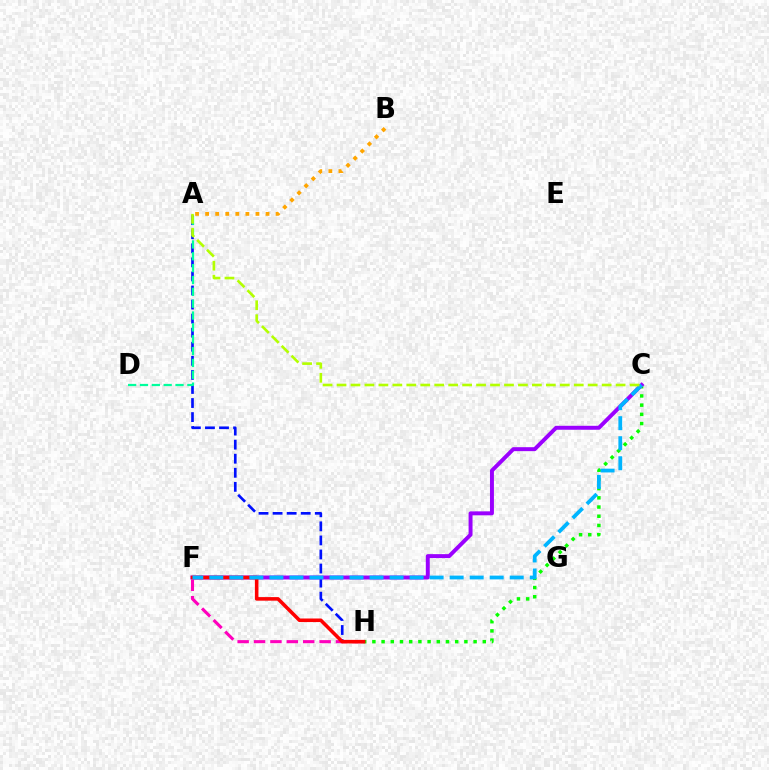{('F', 'H'): [{'color': '#ff00bd', 'line_style': 'dashed', 'thickness': 2.23}, {'color': '#ff0000', 'line_style': 'solid', 'thickness': 2.57}], ('A', 'H'): [{'color': '#0010ff', 'line_style': 'dashed', 'thickness': 1.91}], ('C', 'H'): [{'color': '#08ff00', 'line_style': 'dotted', 'thickness': 2.5}], ('A', 'B'): [{'color': '#ffa500', 'line_style': 'dotted', 'thickness': 2.74}], ('A', 'D'): [{'color': '#00ff9d', 'line_style': 'dashed', 'thickness': 1.61}], ('C', 'F'): [{'color': '#9b00ff', 'line_style': 'solid', 'thickness': 2.84}, {'color': '#00b5ff', 'line_style': 'dashed', 'thickness': 2.72}], ('A', 'C'): [{'color': '#b3ff00', 'line_style': 'dashed', 'thickness': 1.9}]}